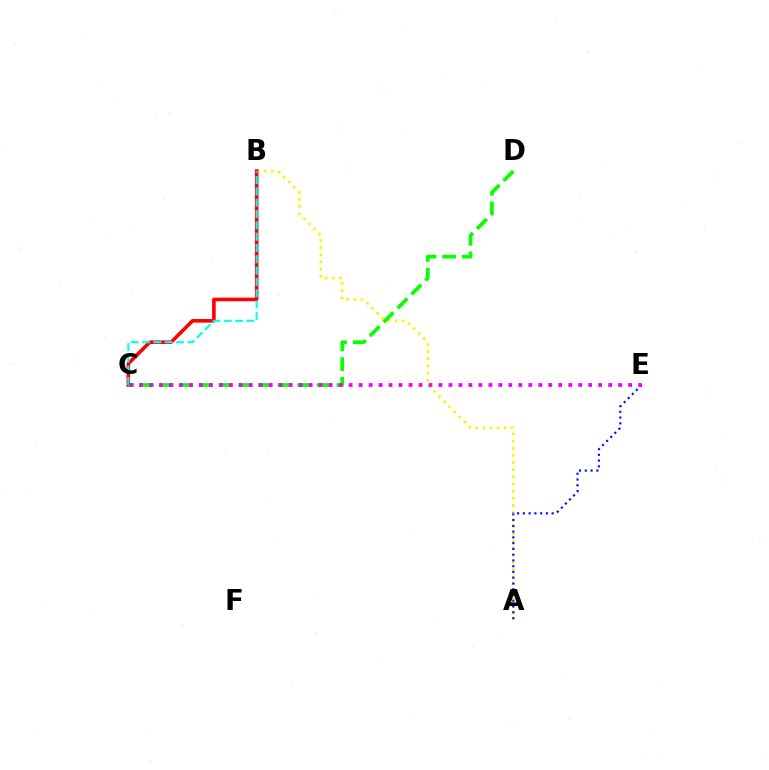{('A', 'B'): [{'color': '#fcf500', 'line_style': 'dotted', 'thickness': 1.94}], ('A', 'E'): [{'color': '#0010ff', 'line_style': 'dotted', 'thickness': 1.57}], ('B', 'C'): [{'color': '#ff0000', 'line_style': 'solid', 'thickness': 2.59}, {'color': '#00fff6', 'line_style': 'dashed', 'thickness': 1.54}], ('C', 'D'): [{'color': '#08ff00', 'line_style': 'dashed', 'thickness': 2.67}], ('C', 'E'): [{'color': '#ee00ff', 'line_style': 'dotted', 'thickness': 2.71}]}